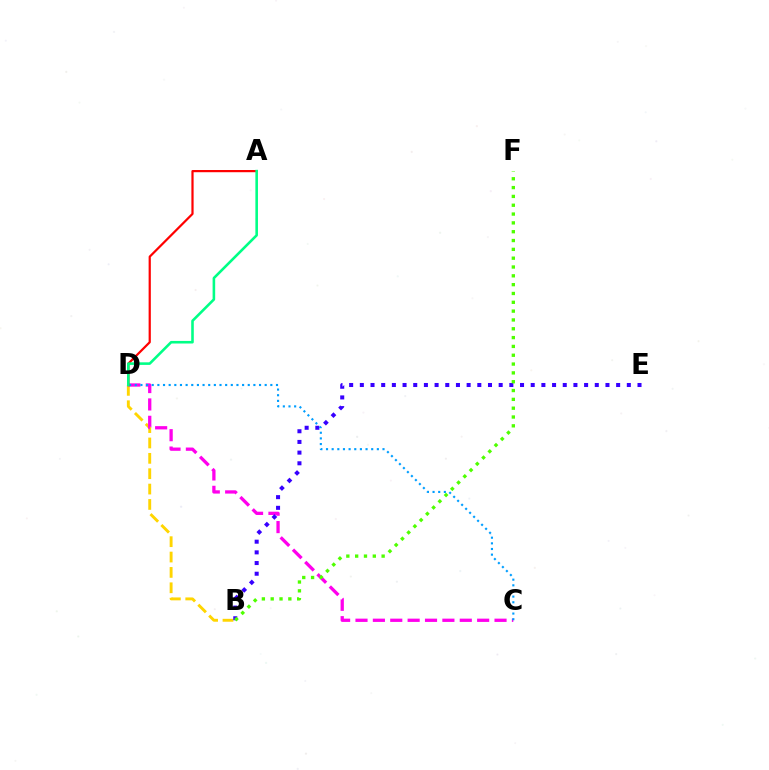{('B', 'D'): [{'color': '#ffd500', 'line_style': 'dashed', 'thickness': 2.09}], ('C', 'D'): [{'color': '#ff00ed', 'line_style': 'dashed', 'thickness': 2.36}, {'color': '#009eff', 'line_style': 'dotted', 'thickness': 1.53}], ('B', 'E'): [{'color': '#3700ff', 'line_style': 'dotted', 'thickness': 2.9}], ('A', 'D'): [{'color': '#ff0000', 'line_style': 'solid', 'thickness': 1.59}, {'color': '#00ff86', 'line_style': 'solid', 'thickness': 1.86}], ('B', 'F'): [{'color': '#4fff00', 'line_style': 'dotted', 'thickness': 2.4}]}